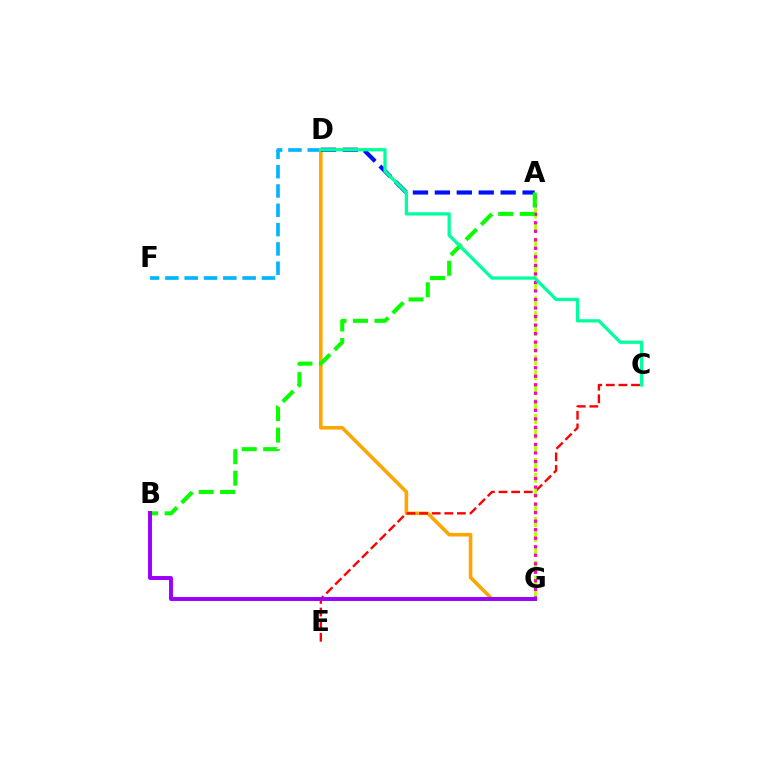{('D', 'F'): [{'color': '#00b5ff', 'line_style': 'dashed', 'thickness': 2.62}], ('D', 'G'): [{'color': '#ffa500', 'line_style': 'solid', 'thickness': 2.57}], ('A', 'D'): [{'color': '#0010ff', 'line_style': 'dashed', 'thickness': 2.98}], ('C', 'E'): [{'color': '#ff0000', 'line_style': 'dashed', 'thickness': 1.71}], ('A', 'G'): [{'color': '#b3ff00', 'line_style': 'dashed', 'thickness': 2.0}, {'color': '#ff00bd', 'line_style': 'dotted', 'thickness': 2.32}], ('A', 'B'): [{'color': '#08ff00', 'line_style': 'dashed', 'thickness': 2.92}], ('C', 'D'): [{'color': '#00ff9d', 'line_style': 'solid', 'thickness': 2.35}], ('B', 'G'): [{'color': '#9b00ff', 'line_style': 'solid', 'thickness': 2.83}]}